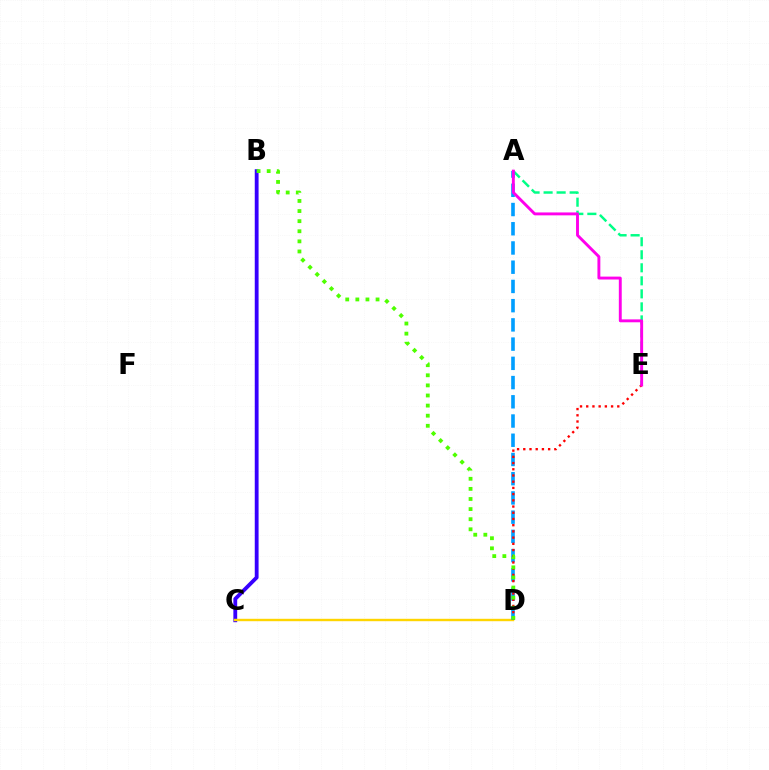{('B', 'C'): [{'color': '#3700ff', 'line_style': 'solid', 'thickness': 2.75}], ('A', 'E'): [{'color': '#00ff86', 'line_style': 'dashed', 'thickness': 1.77}, {'color': '#ff00ed', 'line_style': 'solid', 'thickness': 2.09}], ('C', 'D'): [{'color': '#ffd500', 'line_style': 'solid', 'thickness': 1.73}], ('A', 'D'): [{'color': '#009eff', 'line_style': 'dashed', 'thickness': 2.61}], ('D', 'E'): [{'color': '#ff0000', 'line_style': 'dotted', 'thickness': 1.69}], ('B', 'D'): [{'color': '#4fff00', 'line_style': 'dotted', 'thickness': 2.74}]}